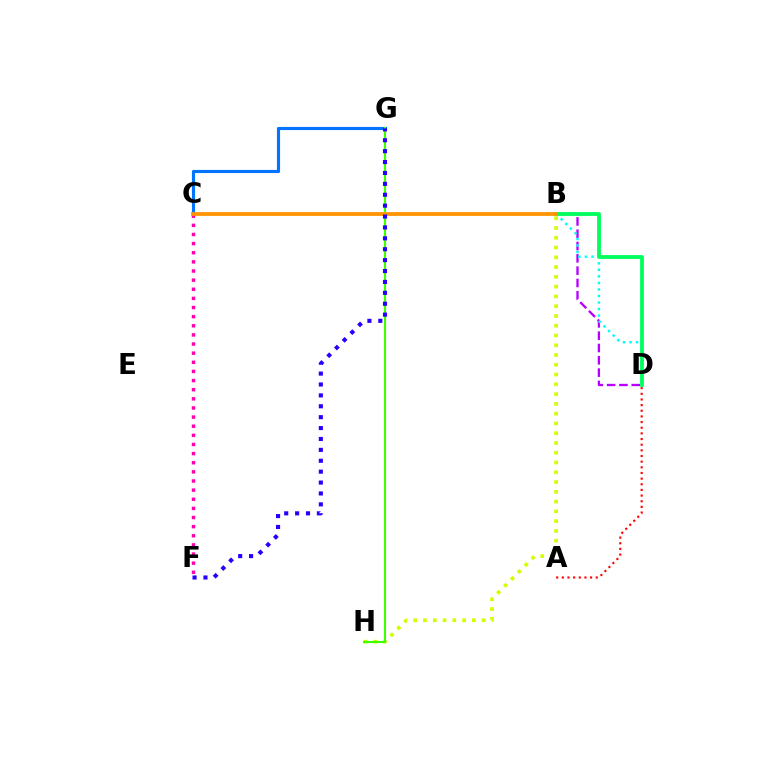{('B', 'D'): [{'color': '#b900ff', 'line_style': 'dashed', 'thickness': 1.67}, {'color': '#00fff6', 'line_style': 'dotted', 'thickness': 1.78}, {'color': '#00ff5c', 'line_style': 'solid', 'thickness': 2.74}], ('A', 'D'): [{'color': '#ff0000', 'line_style': 'dotted', 'thickness': 1.54}], ('B', 'H'): [{'color': '#d1ff00', 'line_style': 'dotted', 'thickness': 2.65}], ('C', 'G'): [{'color': '#0074ff', 'line_style': 'solid', 'thickness': 2.25}], ('G', 'H'): [{'color': '#3dff00', 'line_style': 'solid', 'thickness': 1.52}], ('C', 'F'): [{'color': '#ff00ac', 'line_style': 'dotted', 'thickness': 2.48}], ('B', 'C'): [{'color': '#ff9400', 'line_style': 'solid', 'thickness': 2.71}], ('F', 'G'): [{'color': '#2500ff', 'line_style': 'dotted', 'thickness': 2.96}]}